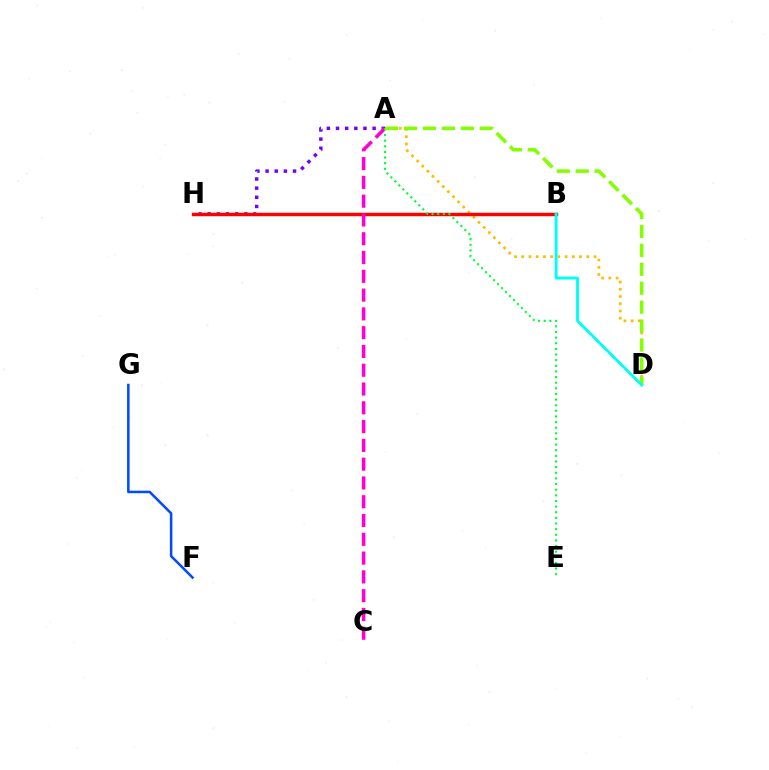{('F', 'G'): [{'color': '#004bff', 'line_style': 'solid', 'thickness': 1.82}], ('A', 'H'): [{'color': '#7200ff', 'line_style': 'dotted', 'thickness': 2.49}], ('A', 'D'): [{'color': '#ffbd00', 'line_style': 'dotted', 'thickness': 1.97}, {'color': '#84ff00', 'line_style': 'dashed', 'thickness': 2.57}], ('B', 'H'): [{'color': '#ff0000', 'line_style': 'solid', 'thickness': 2.48}], ('A', 'C'): [{'color': '#ff00cf', 'line_style': 'dashed', 'thickness': 2.55}], ('A', 'E'): [{'color': '#00ff39', 'line_style': 'dotted', 'thickness': 1.53}], ('B', 'D'): [{'color': '#00fff6', 'line_style': 'solid', 'thickness': 2.07}]}